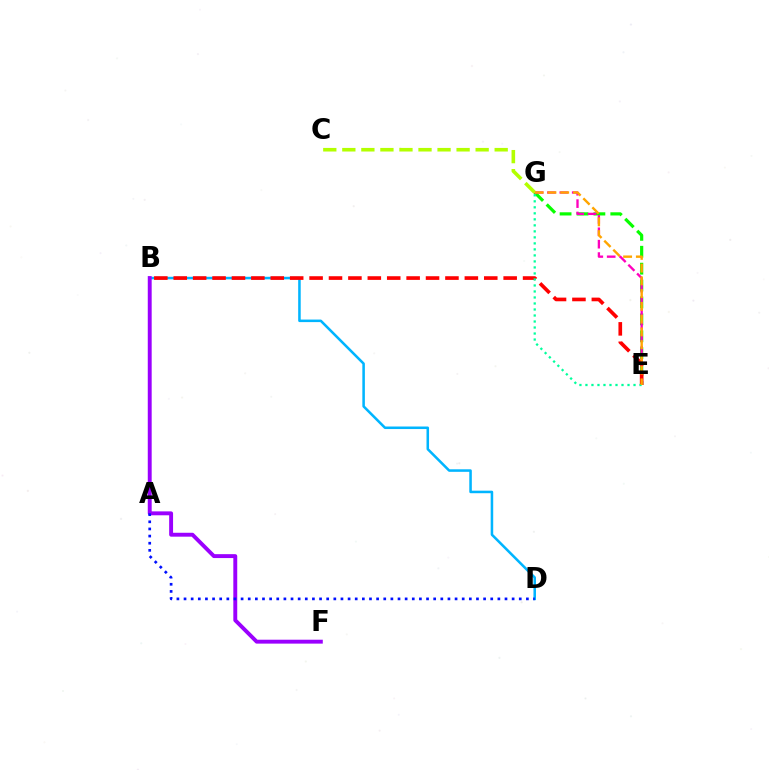{('E', 'G'): [{'color': '#08ff00', 'line_style': 'dashed', 'thickness': 2.3}, {'color': '#ff00bd', 'line_style': 'dashed', 'thickness': 1.68}, {'color': '#00ff9d', 'line_style': 'dotted', 'thickness': 1.63}, {'color': '#ffa500', 'line_style': 'dashed', 'thickness': 1.73}], ('B', 'D'): [{'color': '#00b5ff', 'line_style': 'solid', 'thickness': 1.83}], ('B', 'F'): [{'color': '#9b00ff', 'line_style': 'solid', 'thickness': 2.81}], ('B', 'E'): [{'color': '#ff0000', 'line_style': 'dashed', 'thickness': 2.64}], ('C', 'G'): [{'color': '#b3ff00', 'line_style': 'dashed', 'thickness': 2.59}], ('A', 'D'): [{'color': '#0010ff', 'line_style': 'dotted', 'thickness': 1.94}]}